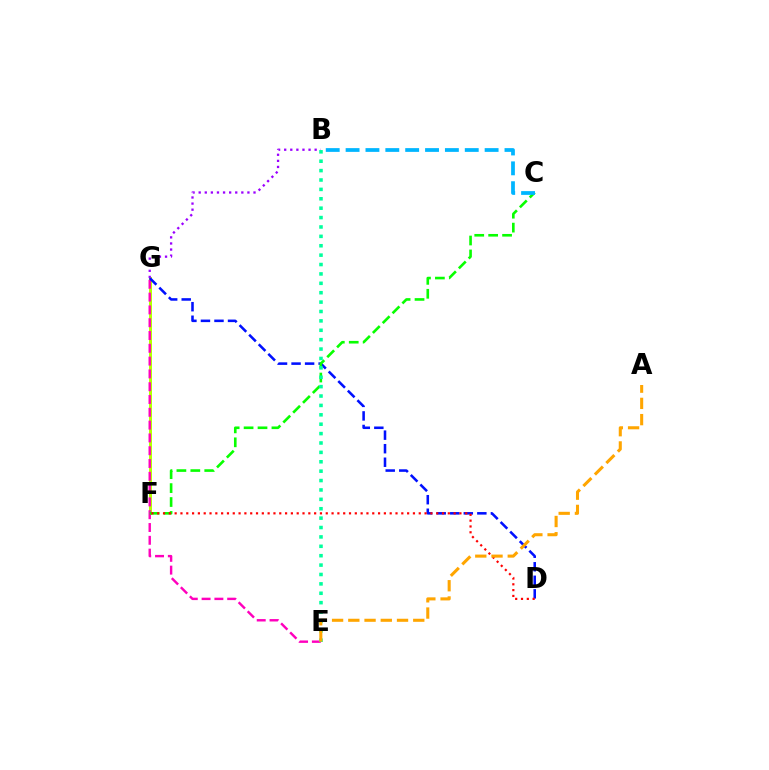{('F', 'G'): [{'color': '#b3ff00', 'line_style': 'solid', 'thickness': 2.14}], ('E', 'G'): [{'color': '#ff00bd', 'line_style': 'dashed', 'thickness': 1.74}], ('D', 'G'): [{'color': '#0010ff', 'line_style': 'dashed', 'thickness': 1.84}], ('C', 'F'): [{'color': '#08ff00', 'line_style': 'dashed', 'thickness': 1.89}], ('D', 'F'): [{'color': '#ff0000', 'line_style': 'dotted', 'thickness': 1.58}], ('B', 'G'): [{'color': '#9b00ff', 'line_style': 'dotted', 'thickness': 1.66}], ('B', 'E'): [{'color': '#00ff9d', 'line_style': 'dotted', 'thickness': 2.55}], ('B', 'C'): [{'color': '#00b5ff', 'line_style': 'dashed', 'thickness': 2.7}], ('A', 'E'): [{'color': '#ffa500', 'line_style': 'dashed', 'thickness': 2.21}]}